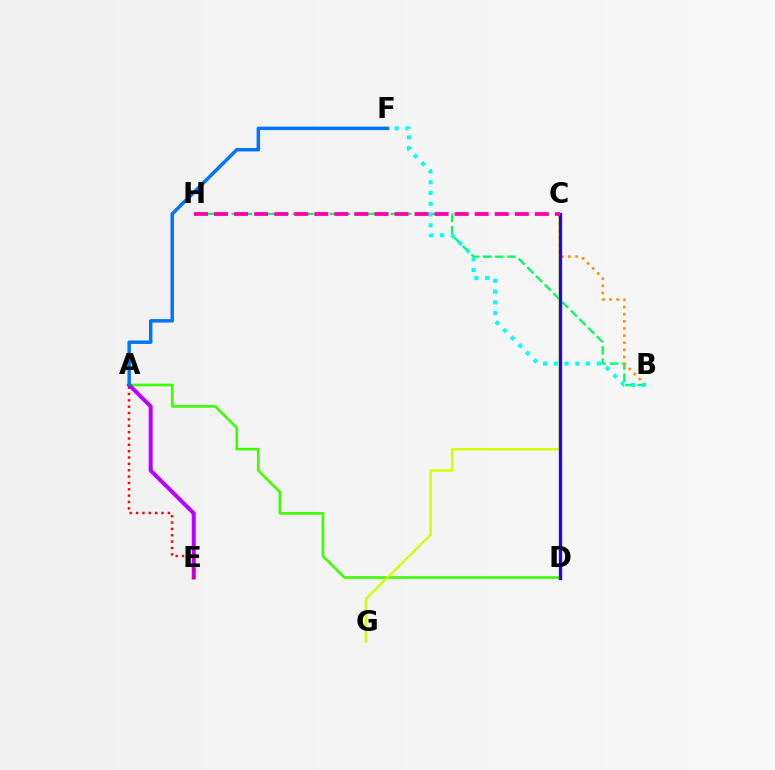{('B', 'H'): [{'color': '#00ff5c', 'line_style': 'dashed', 'thickness': 1.66}], ('B', 'C'): [{'color': '#ff9400', 'line_style': 'dotted', 'thickness': 1.94}], ('B', 'F'): [{'color': '#00fff6', 'line_style': 'dotted', 'thickness': 2.92}], ('A', 'D'): [{'color': '#3dff00', 'line_style': 'solid', 'thickness': 1.89}], ('A', 'E'): [{'color': '#b900ff', 'line_style': 'solid', 'thickness': 2.87}, {'color': '#ff0000', 'line_style': 'dotted', 'thickness': 1.73}], ('C', 'G'): [{'color': '#d1ff00', 'line_style': 'solid', 'thickness': 1.75}], ('C', 'D'): [{'color': '#2500ff', 'line_style': 'solid', 'thickness': 2.36}], ('A', 'F'): [{'color': '#0074ff', 'line_style': 'solid', 'thickness': 2.48}], ('C', 'H'): [{'color': '#ff00ac', 'line_style': 'dashed', 'thickness': 2.72}]}